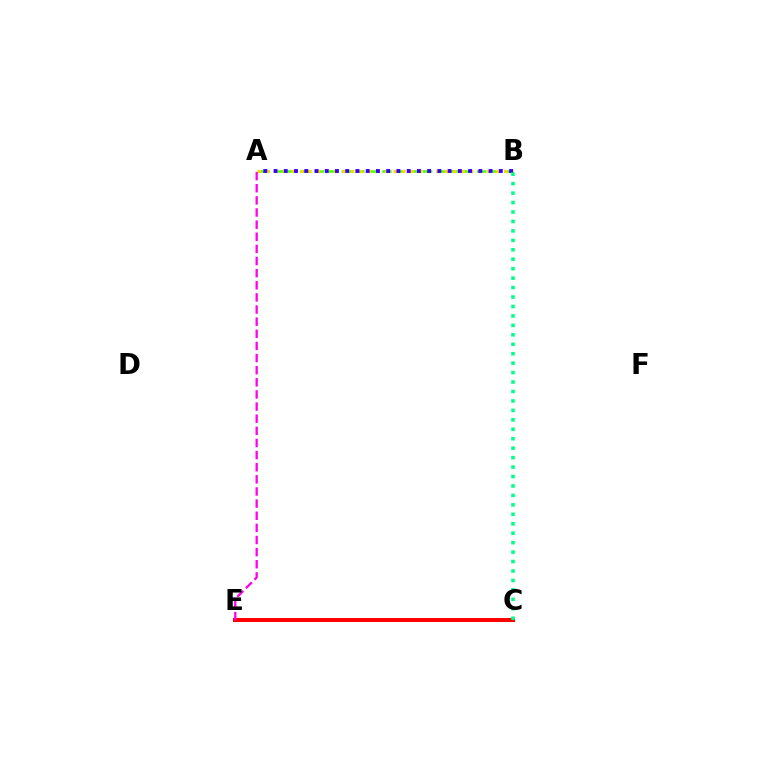{('C', 'E'): [{'color': '#009eff', 'line_style': 'solid', 'thickness': 2.65}, {'color': '#ff0000', 'line_style': 'solid', 'thickness': 2.87}], ('A', 'B'): [{'color': '#4fff00', 'line_style': 'dashed', 'thickness': 1.84}, {'color': '#ffd500', 'line_style': 'dotted', 'thickness': 2.31}, {'color': '#3700ff', 'line_style': 'dotted', 'thickness': 2.78}], ('A', 'E'): [{'color': '#ff00ed', 'line_style': 'dashed', 'thickness': 1.65}], ('B', 'C'): [{'color': '#00ff86', 'line_style': 'dotted', 'thickness': 2.57}]}